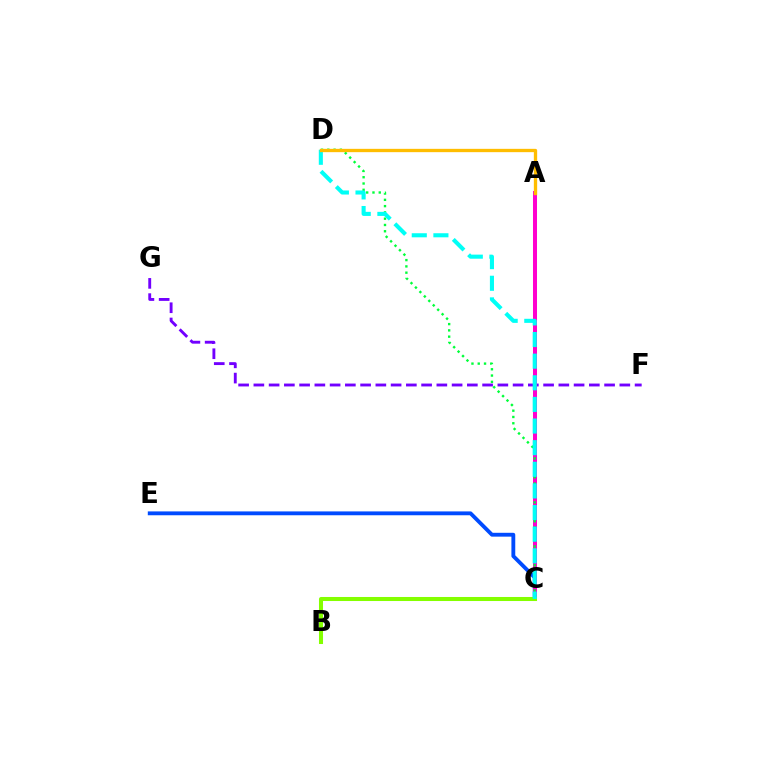{('C', 'E'): [{'color': '#004bff', 'line_style': 'solid', 'thickness': 2.77}], ('A', 'C'): [{'color': '#ff0000', 'line_style': 'dashed', 'thickness': 1.86}, {'color': '#ff00cf', 'line_style': 'solid', 'thickness': 2.89}], ('F', 'G'): [{'color': '#7200ff', 'line_style': 'dashed', 'thickness': 2.07}], ('C', 'D'): [{'color': '#00ff39', 'line_style': 'dotted', 'thickness': 1.71}, {'color': '#00fff6', 'line_style': 'dashed', 'thickness': 2.94}], ('B', 'C'): [{'color': '#84ff00', 'line_style': 'solid', 'thickness': 2.91}], ('A', 'D'): [{'color': '#ffbd00', 'line_style': 'solid', 'thickness': 2.39}]}